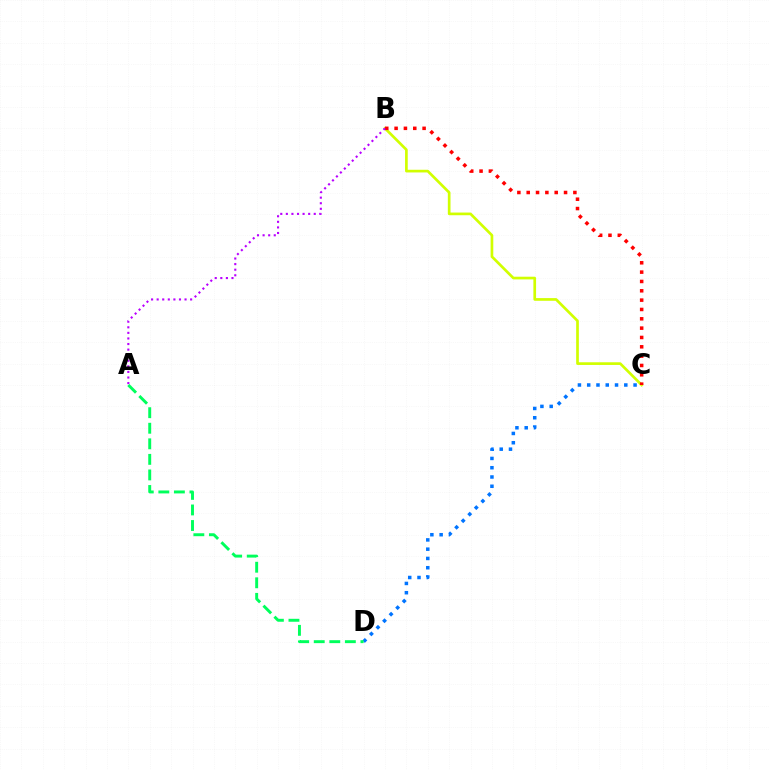{('B', 'C'): [{'color': '#d1ff00', 'line_style': 'solid', 'thickness': 1.93}, {'color': '#ff0000', 'line_style': 'dotted', 'thickness': 2.54}], ('C', 'D'): [{'color': '#0074ff', 'line_style': 'dotted', 'thickness': 2.52}], ('A', 'D'): [{'color': '#00ff5c', 'line_style': 'dashed', 'thickness': 2.11}], ('A', 'B'): [{'color': '#b900ff', 'line_style': 'dotted', 'thickness': 1.52}]}